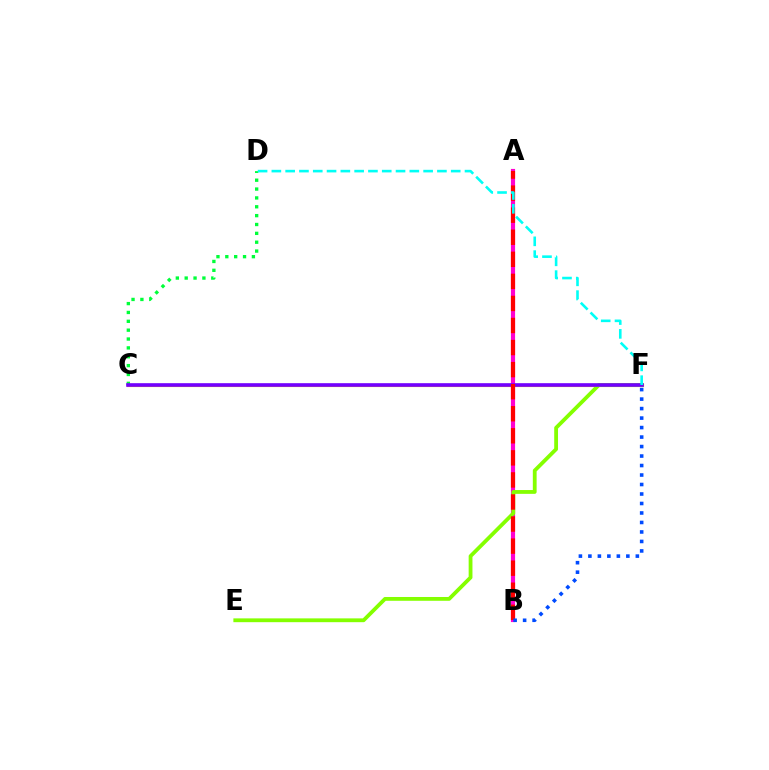{('C', 'D'): [{'color': '#00ff39', 'line_style': 'dotted', 'thickness': 2.41}], ('A', 'B'): [{'color': '#ff00cf', 'line_style': 'solid', 'thickness': 2.99}, {'color': '#ff0000', 'line_style': 'dashed', 'thickness': 3.0}], ('C', 'F'): [{'color': '#ffbd00', 'line_style': 'solid', 'thickness': 2.27}, {'color': '#7200ff', 'line_style': 'solid', 'thickness': 2.61}], ('E', 'F'): [{'color': '#84ff00', 'line_style': 'solid', 'thickness': 2.74}], ('D', 'F'): [{'color': '#00fff6', 'line_style': 'dashed', 'thickness': 1.87}], ('B', 'F'): [{'color': '#004bff', 'line_style': 'dotted', 'thickness': 2.58}]}